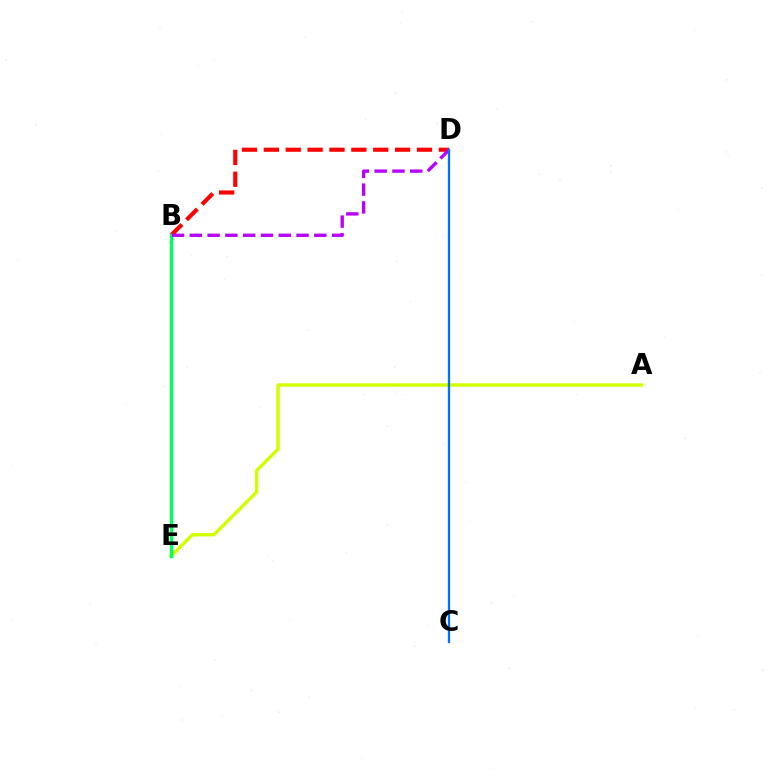{('B', 'D'): [{'color': '#ff0000', 'line_style': 'dashed', 'thickness': 2.97}, {'color': '#b900ff', 'line_style': 'dashed', 'thickness': 2.42}], ('A', 'E'): [{'color': '#d1ff00', 'line_style': 'solid', 'thickness': 2.46}], ('B', 'E'): [{'color': '#00ff5c', 'line_style': 'solid', 'thickness': 2.45}], ('C', 'D'): [{'color': '#0074ff', 'line_style': 'solid', 'thickness': 1.68}]}